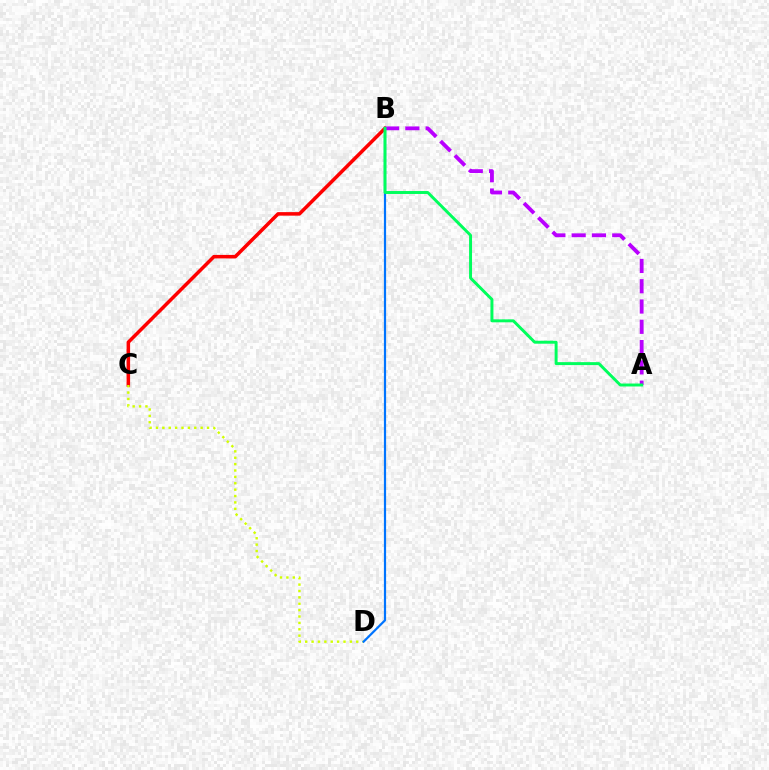{('B', 'C'): [{'color': '#ff0000', 'line_style': 'solid', 'thickness': 2.54}], ('C', 'D'): [{'color': '#d1ff00', 'line_style': 'dotted', 'thickness': 1.73}], ('B', 'D'): [{'color': '#0074ff', 'line_style': 'solid', 'thickness': 1.58}], ('A', 'B'): [{'color': '#b900ff', 'line_style': 'dashed', 'thickness': 2.76}, {'color': '#00ff5c', 'line_style': 'solid', 'thickness': 2.12}]}